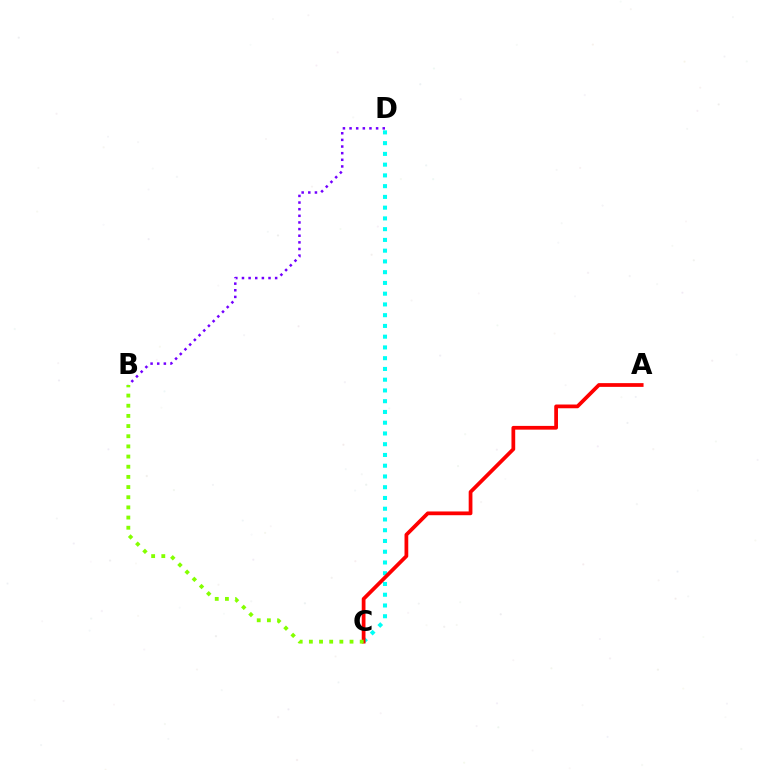{('C', 'D'): [{'color': '#00fff6', 'line_style': 'dotted', 'thickness': 2.92}], ('B', 'D'): [{'color': '#7200ff', 'line_style': 'dotted', 'thickness': 1.8}], ('A', 'C'): [{'color': '#ff0000', 'line_style': 'solid', 'thickness': 2.7}], ('B', 'C'): [{'color': '#84ff00', 'line_style': 'dotted', 'thickness': 2.76}]}